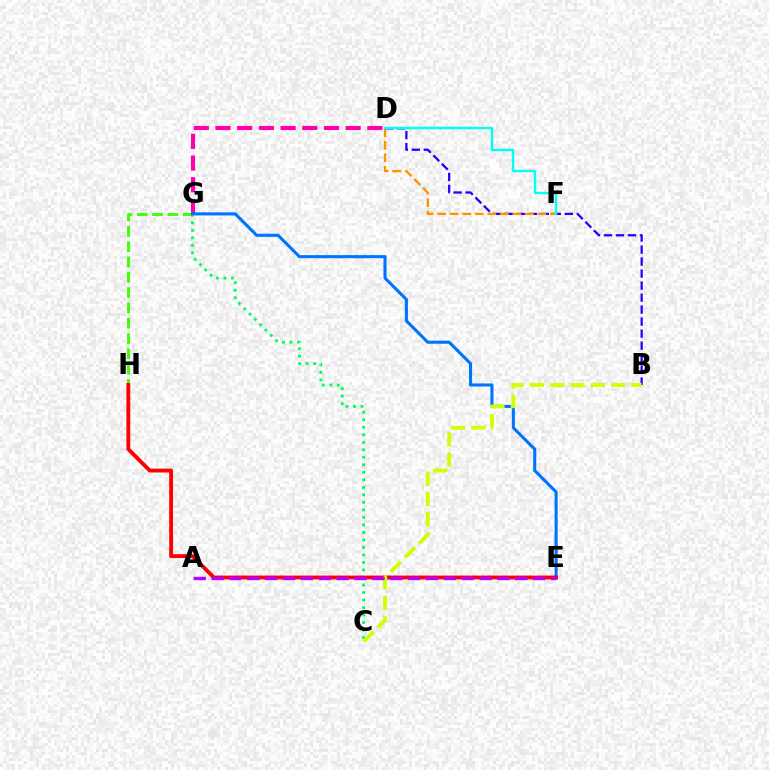{('D', 'G'): [{'color': '#ff00ac', 'line_style': 'dashed', 'thickness': 2.95}], ('C', 'G'): [{'color': '#00ff5c', 'line_style': 'dotted', 'thickness': 2.04}], ('B', 'D'): [{'color': '#2500ff', 'line_style': 'dashed', 'thickness': 1.63}], ('D', 'F'): [{'color': '#ff9400', 'line_style': 'dashed', 'thickness': 1.7}, {'color': '#00fff6', 'line_style': 'solid', 'thickness': 1.72}], ('G', 'H'): [{'color': '#3dff00', 'line_style': 'dashed', 'thickness': 2.08}], ('E', 'G'): [{'color': '#0074ff', 'line_style': 'solid', 'thickness': 2.23}], ('E', 'H'): [{'color': '#ff0000', 'line_style': 'solid', 'thickness': 2.77}], ('B', 'C'): [{'color': '#d1ff00', 'line_style': 'dashed', 'thickness': 2.76}], ('A', 'E'): [{'color': '#b900ff', 'line_style': 'dashed', 'thickness': 2.43}]}